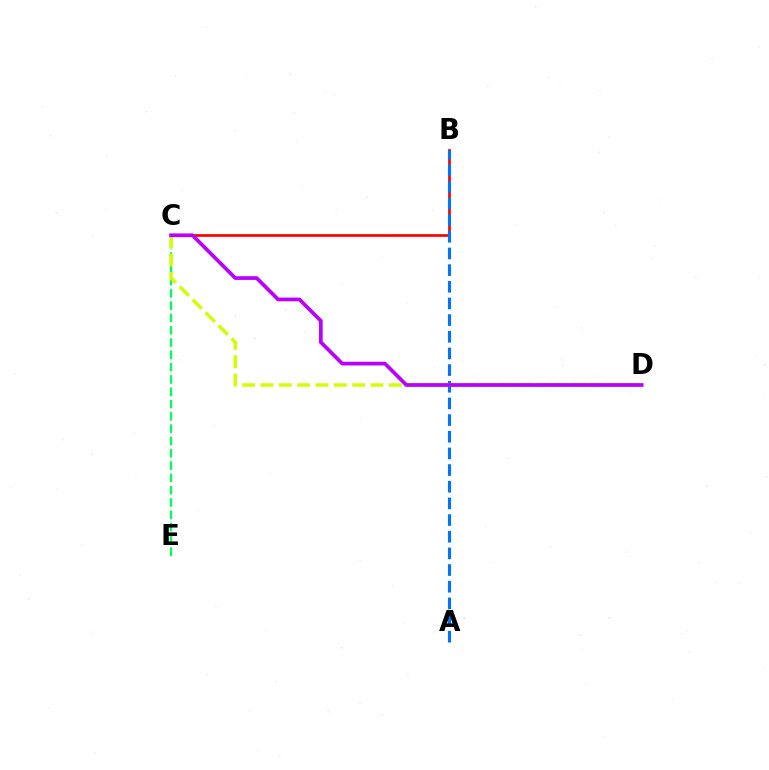{('C', 'E'): [{'color': '#00ff5c', 'line_style': 'dashed', 'thickness': 1.67}], ('B', 'C'): [{'color': '#ff0000', 'line_style': 'solid', 'thickness': 1.95}], ('A', 'B'): [{'color': '#0074ff', 'line_style': 'dashed', 'thickness': 2.26}], ('C', 'D'): [{'color': '#d1ff00', 'line_style': 'dashed', 'thickness': 2.49}, {'color': '#b900ff', 'line_style': 'solid', 'thickness': 2.68}]}